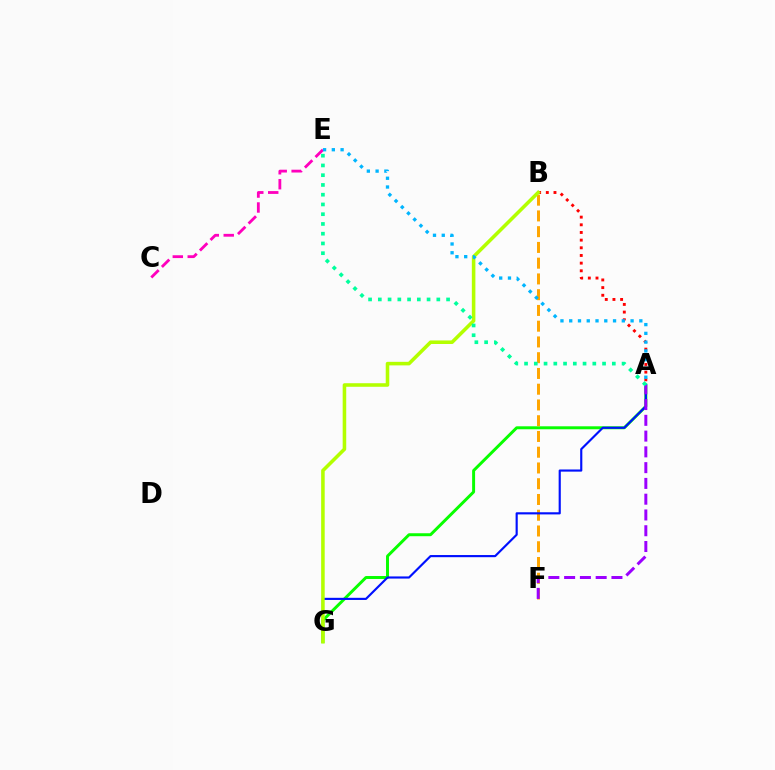{('A', 'G'): [{'color': '#08ff00', 'line_style': 'solid', 'thickness': 2.13}, {'color': '#0010ff', 'line_style': 'solid', 'thickness': 1.55}], ('B', 'F'): [{'color': '#ffa500', 'line_style': 'dashed', 'thickness': 2.14}], ('C', 'E'): [{'color': '#ff00bd', 'line_style': 'dashed', 'thickness': 2.03}], ('A', 'F'): [{'color': '#9b00ff', 'line_style': 'dashed', 'thickness': 2.14}], ('A', 'B'): [{'color': '#ff0000', 'line_style': 'dotted', 'thickness': 2.08}], ('B', 'G'): [{'color': '#b3ff00', 'line_style': 'solid', 'thickness': 2.56}], ('A', 'E'): [{'color': '#00b5ff', 'line_style': 'dotted', 'thickness': 2.38}, {'color': '#00ff9d', 'line_style': 'dotted', 'thickness': 2.65}]}